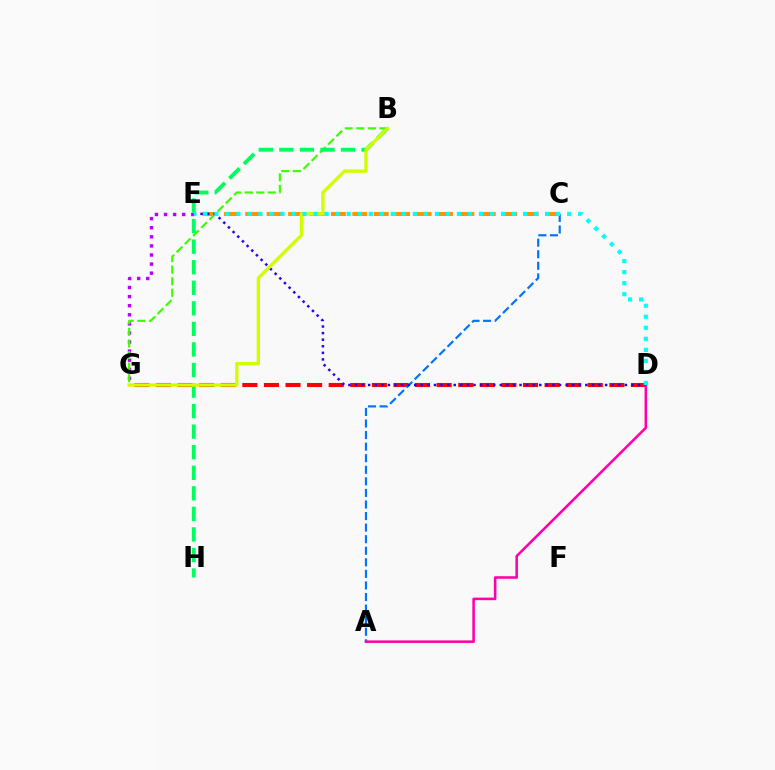{('D', 'G'): [{'color': '#ff0000', 'line_style': 'dashed', 'thickness': 2.93}], ('E', 'G'): [{'color': '#b900ff', 'line_style': 'dotted', 'thickness': 2.47}], ('B', 'G'): [{'color': '#3dff00', 'line_style': 'dashed', 'thickness': 1.57}, {'color': '#d1ff00', 'line_style': 'solid', 'thickness': 2.41}], ('C', 'E'): [{'color': '#ff9400', 'line_style': 'dashed', 'thickness': 2.91}], ('A', 'C'): [{'color': '#0074ff', 'line_style': 'dashed', 'thickness': 1.57}], ('D', 'E'): [{'color': '#2500ff', 'line_style': 'dotted', 'thickness': 1.79}, {'color': '#00fff6', 'line_style': 'dotted', 'thickness': 3.0}], ('B', 'H'): [{'color': '#00ff5c', 'line_style': 'dashed', 'thickness': 2.79}], ('A', 'D'): [{'color': '#ff00ac', 'line_style': 'solid', 'thickness': 1.84}]}